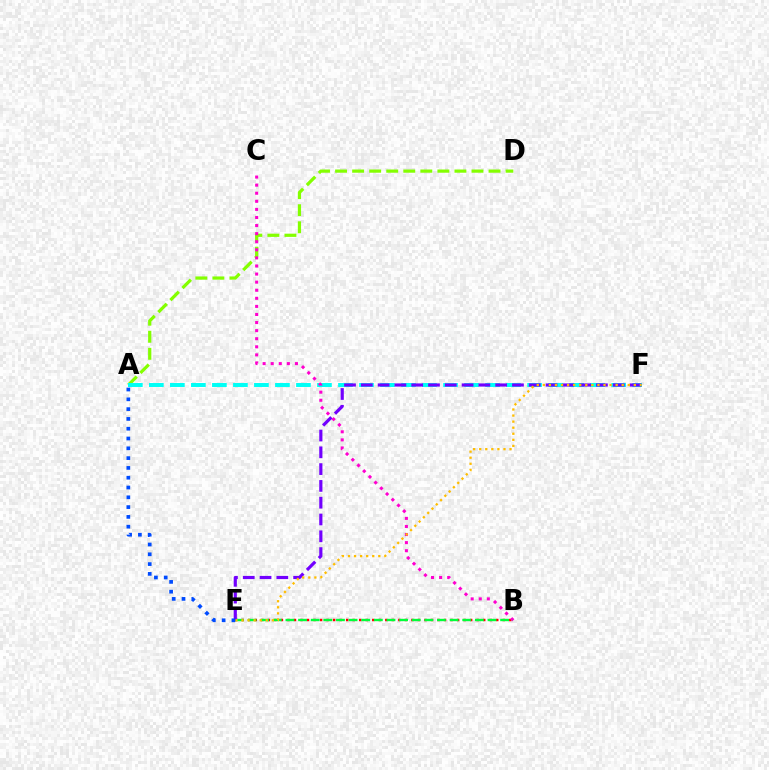{('B', 'E'): [{'color': '#ff0000', 'line_style': 'dotted', 'thickness': 1.77}, {'color': '#00ff39', 'line_style': 'dashed', 'thickness': 1.72}], ('A', 'D'): [{'color': '#84ff00', 'line_style': 'dashed', 'thickness': 2.32}], ('A', 'F'): [{'color': '#00fff6', 'line_style': 'dashed', 'thickness': 2.85}], ('B', 'C'): [{'color': '#ff00cf', 'line_style': 'dotted', 'thickness': 2.2}], ('E', 'F'): [{'color': '#7200ff', 'line_style': 'dashed', 'thickness': 2.28}, {'color': '#ffbd00', 'line_style': 'dotted', 'thickness': 1.65}], ('A', 'E'): [{'color': '#004bff', 'line_style': 'dotted', 'thickness': 2.66}]}